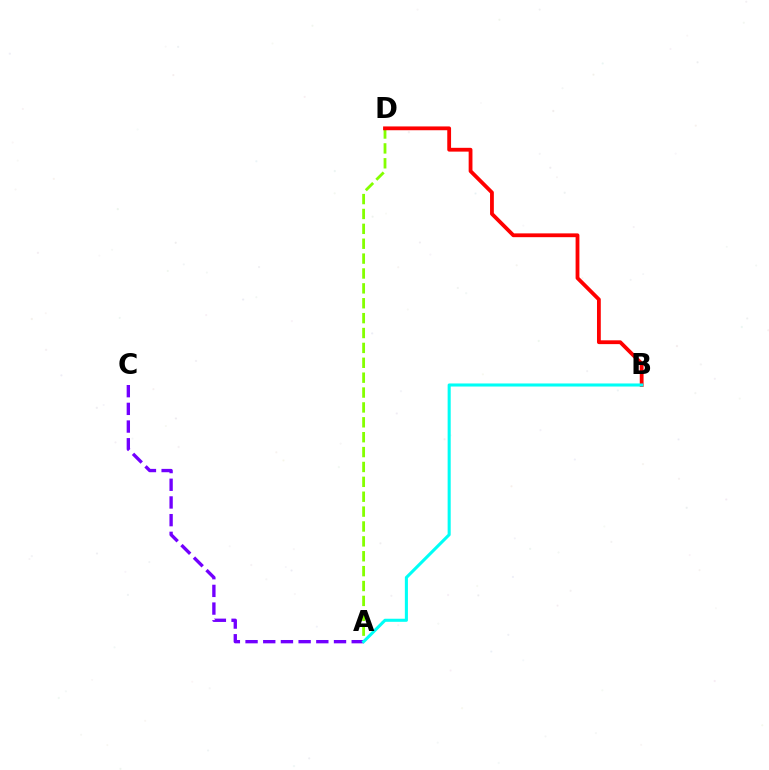{('A', 'D'): [{'color': '#84ff00', 'line_style': 'dashed', 'thickness': 2.02}], ('B', 'D'): [{'color': '#ff0000', 'line_style': 'solid', 'thickness': 2.74}], ('A', 'C'): [{'color': '#7200ff', 'line_style': 'dashed', 'thickness': 2.4}], ('A', 'B'): [{'color': '#00fff6', 'line_style': 'solid', 'thickness': 2.21}]}